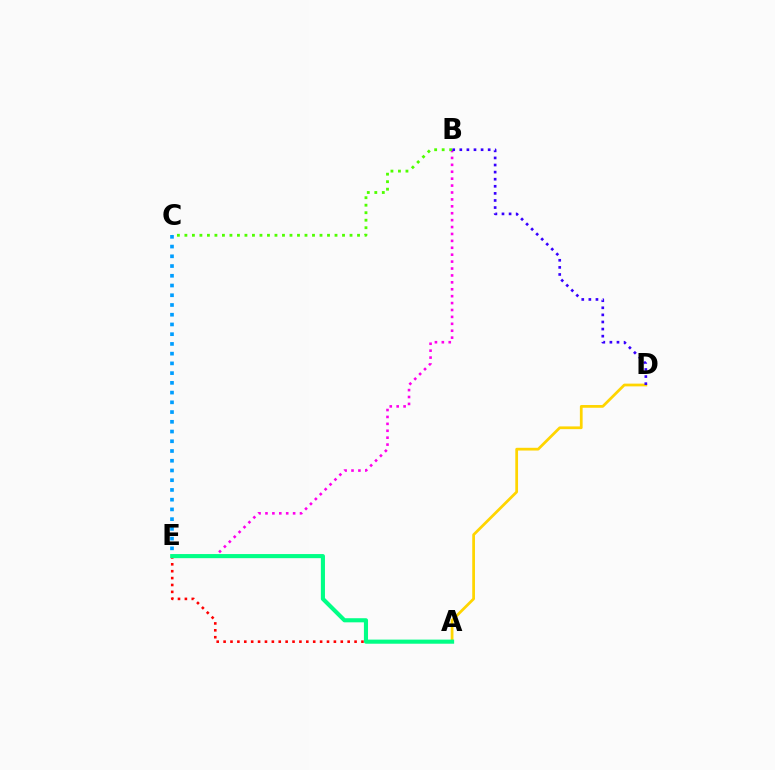{('B', 'E'): [{'color': '#ff00ed', 'line_style': 'dotted', 'thickness': 1.88}], ('A', 'D'): [{'color': '#ffd500', 'line_style': 'solid', 'thickness': 1.97}], ('A', 'E'): [{'color': '#ff0000', 'line_style': 'dotted', 'thickness': 1.87}, {'color': '#00ff86', 'line_style': 'solid', 'thickness': 2.96}], ('B', 'C'): [{'color': '#4fff00', 'line_style': 'dotted', 'thickness': 2.04}], ('C', 'E'): [{'color': '#009eff', 'line_style': 'dotted', 'thickness': 2.64}], ('B', 'D'): [{'color': '#3700ff', 'line_style': 'dotted', 'thickness': 1.93}]}